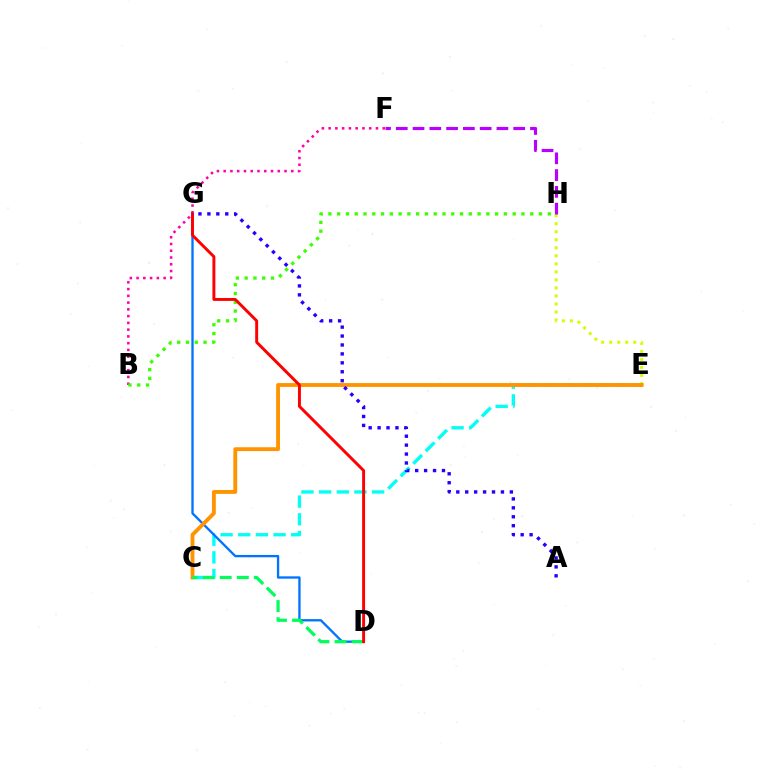{('C', 'E'): [{'color': '#00fff6', 'line_style': 'dashed', 'thickness': 2.4}, {'color': '#ff9400', 'line_style': 'solid', 'thickness': 2.77}], ('D', 'G'): [{'color': '#0074ff', 'line_style': 'solid', 'thickness': 1.68}, {'color': '#ff0000', 'line_style': 'solid', 'thickness': 2.11}], ('B', 'F'): [{'color': '#ff00ac', 'line_style': 'dotted', 'thickness': 1.84}], ('B', 'H'): [{'color': '#3dff00', 'line_style': 'dotted', 'thickness': 2.38}], ('E', 'H'): [{'color': '#d1ff00', 'line_style': 'dotted', 'thickness': 2.18}], ('C', 'D'): [{'color': '#00ff5c', 'line_style': 'dashed', 'thickness': 2.32}], ('A', 'G'): [{'color': '#2500ff', 'line_style': 'dotted', 'thickness': 2.43}], ('F', 'H'): [{'color': '#b900ff', 'line_style': 'dashed', 'thickness': 2.28}]}